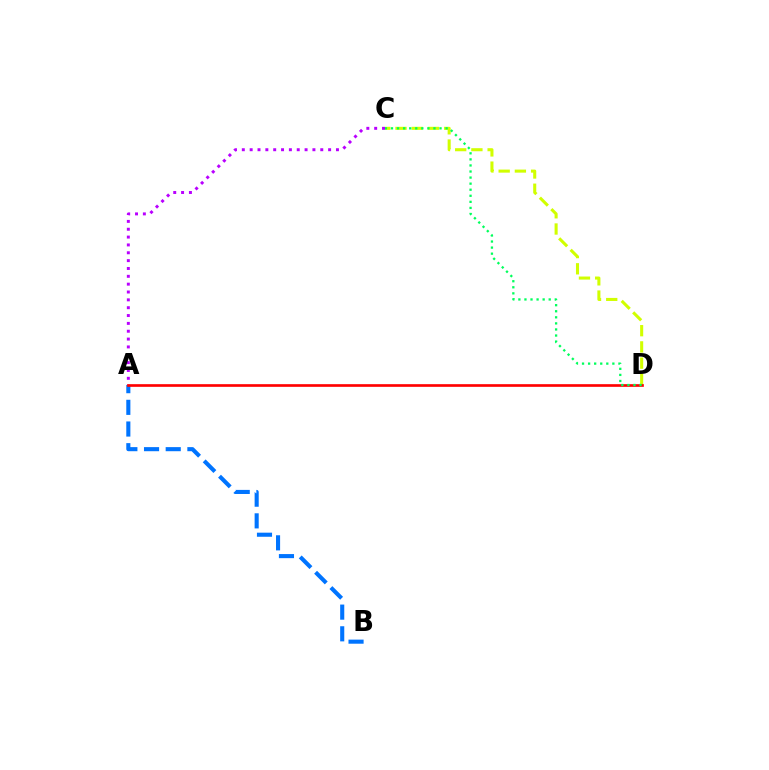{('A', 'C'): [{'color': '#b900ff', 'line_style': 'dotted', 'thickness': 2.13}], ('A', 'B'): [{'color': '#0074ff', 'line_style': 'dashed', 'thickness': 2.95}], ('C', 'D'): [{'color': '#d1ff00', 'line_style': 'dashed', 'thickness': 2.2}, {'color': '#00ff5c', 'line_style': 'dotted', 'thickness': 1.65}], ('A', 'D'): [{'color': '#ff0000', 'line_style': 'solid', 'thickness': 1.92}]}